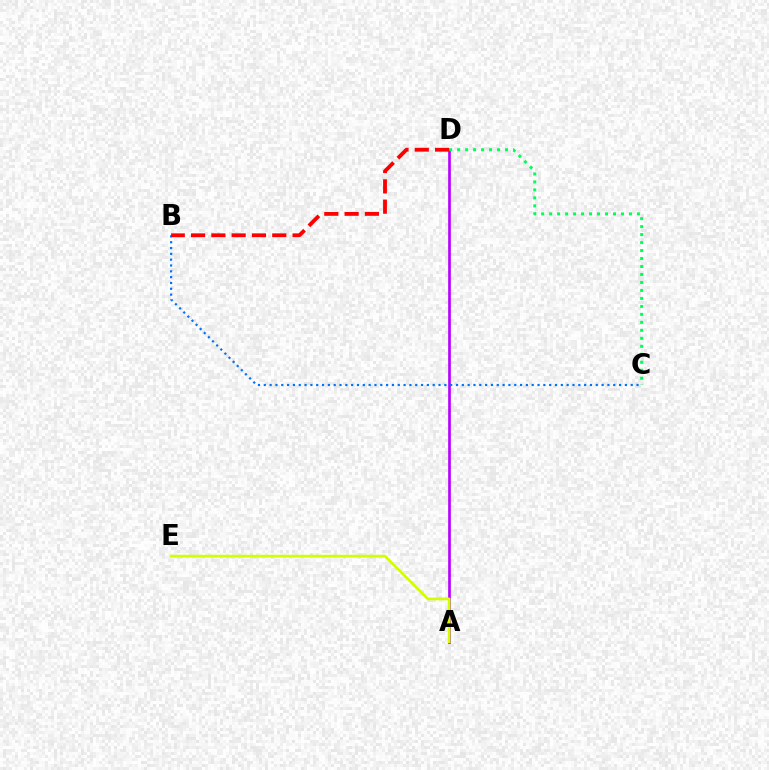{('A', 'D'): [{'color': '#b900ff', 'line_style': 'solid', 'thickness': 1.92}], ('B', 'C'): [{'color': '#0074ff', 'line_style': 'dotted', 'thickness': 1.58}], ('C', 'D'): [{'color': '#00ff5c', 'line_style': 'dotted', 'thickness': 2.17}], ('B', 'D'): [{'color': '#ff0000', 'line_style': 'dashed', 'thickness': 2.76}], ('A', 'E'): [{'color': '#d1ff00', 'line_style': 'solid', 'thickness': 1.95}]}